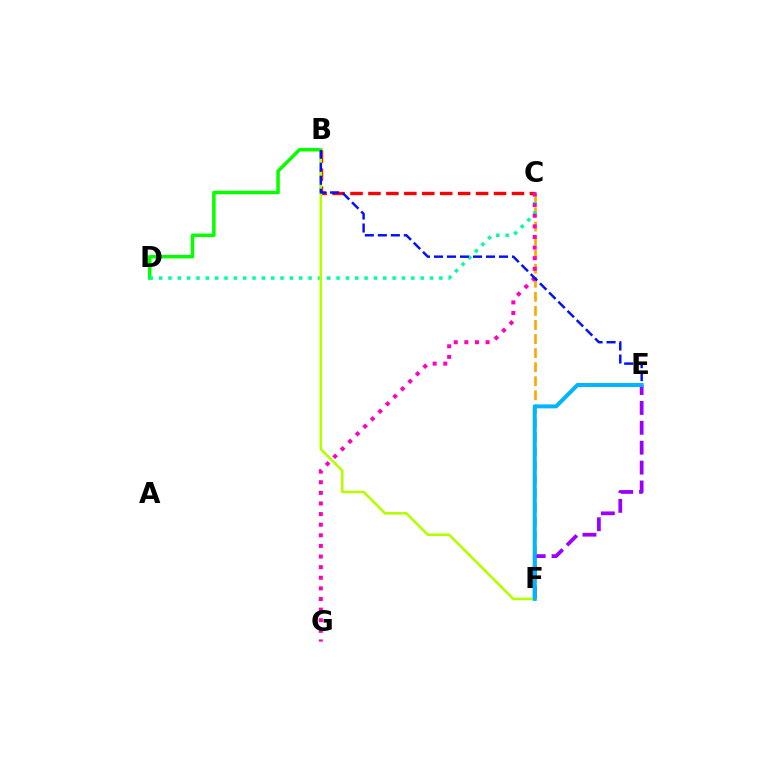{('B', 'D'): [{'color': '#08ff00', 'line_style': 'solid', 'thickness': 2.54}], ('C', 'F'): [{'color': '#ffa500', 'line_style': 'dashed', 'thickness': 1.91}], ('C', 'D'): [{'color': '#00ff9d', 'line_style': 'dotted', 'thickness': 2.54}], ('B', 'C'): [{'color': '#ff0000', 'line_style': 'dashed', 'thickness': 2.44}], ('E', 'F'): [{'color': '#9b00ff', 'line_style': 'dashed', 'thickness': 2.7}, {'color': '#00b5ff', 'line_style': 'solid', 'thickness': 2.86}], ('C', 'G'): [{'color': '#ff00bd', 'line_style': 'dotted', 'thickness': 2.88}], ('B', 'F'): [{'color': '#b3ff00', 'line_style': 'solid', 'thickness': 1.87}], ('B', 'E'): [{'color': '#0010ff', 'line_style': 'dashed', 'thickness': 1.77}]}